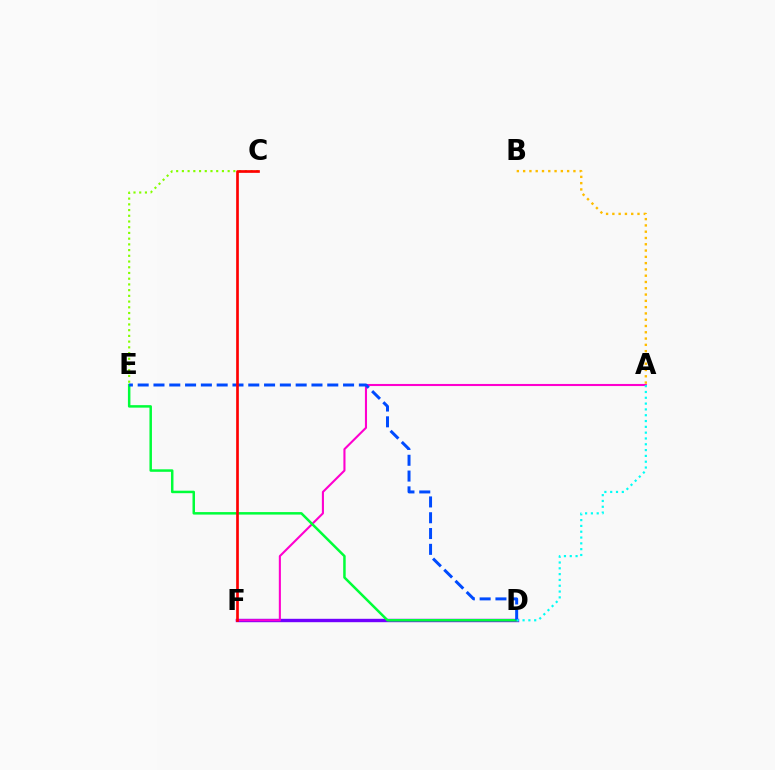{('D', 'F'): [{'color': '#7200ff', 'line_style': 'solid', 'thickness': 2.45}], ('A', 'F'): [{'color': '#ff00cf', 'line_style': 'solid', 'thickness': 1.51}], ('D', 'E'): [{'color': '#00ff39', 'line_style': 'solid', 'thickness': 1.8}, {'color': '#004bff', 'line_style': 'dashed', 'thickness': 2.15}], ('C', 'E'): [{'color': '#84ff00', 'line_style': 'dotted', 'thickness': 1.55}], ('A', 'B'): [{'color': '#ffbd00', 'line_style': 'dotted', 'thickness': 1.71}], ('A', 'D'): [{'color': '#00fff6', 'line_style': 'dotted', 'thickness': 1.58}], ('C', 'F'): [{'color': '#ff0000', 'line_style': 'solid', 'thickness': 1.93}]}